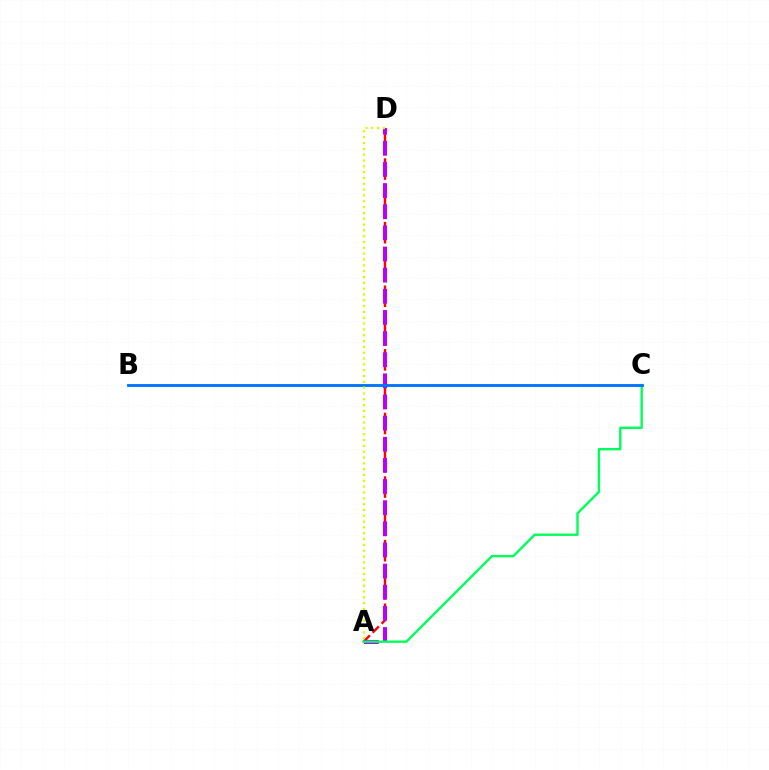{('A', 'D'): [{'color': '#ff0000', 'line_style': 'dashed', 'thickness': 1.73}, {'color': '#b900ff', 'line_style': 'dashed', 'thickness': 2.87}, {'color': '#d1ff00', 'line_style': 'dotted', 'thickness': 1.58}], ('A', 'C'): [{'color': '#00ff5c', 'line_style': 'solid', 'thickness': 1.73}], ('B', 'C'): [{'color': '#0074ff', 'line_style': 'solid', 'thickness': 2.06}]}